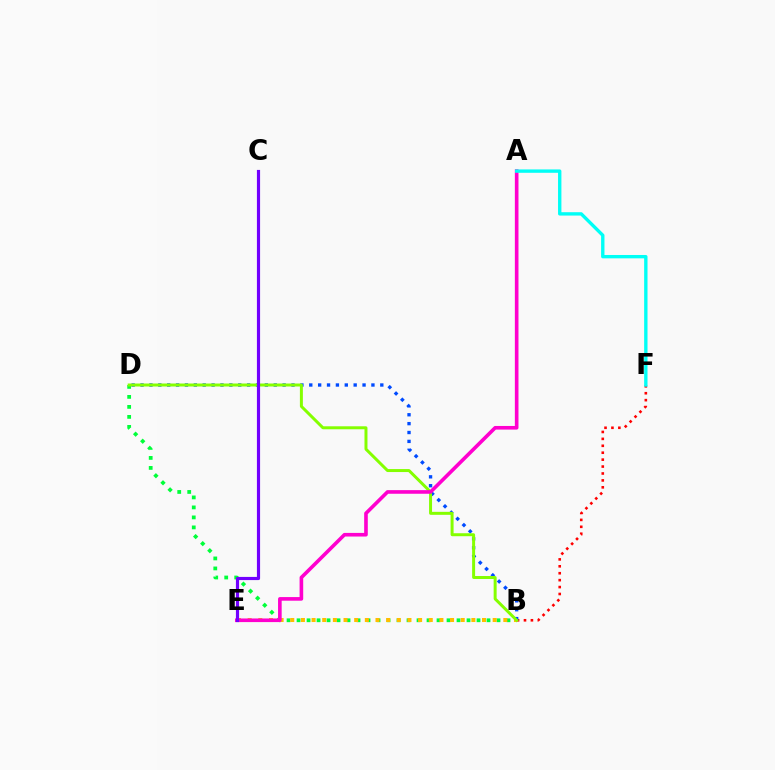{('B', 'D'): [{'color': '#00ff39', 'line_style': 'dotted', 'thickness': 2.72}, {'color': '#004bff', 'line_style': 'dotted', 'thickness': 2.41}, {'color': '#84ff00', 'line_style': 'solid', 'thickness': 2.14}], ('B', 'F'): [{'color': '#ff0000', 'line_style': 'dotted', 'thickness': 1.88}], ('B', 'E'): [{'color': '#ffbd00', 'line_style': 'dotted', 'thickness': 2.89}], ('A', 'E'): [{'color': '#ff00cf', 'line_style': 'solid', 'thickness': 2.61}], ('A', 'F'): [{'color': '#00fff6', 'line_style': 'solid', 'thickness': 2.42}], ('C', 'E'): [{'color': '#7200ff', 'line_style': 'solid', 'thickness': 2.28}]}